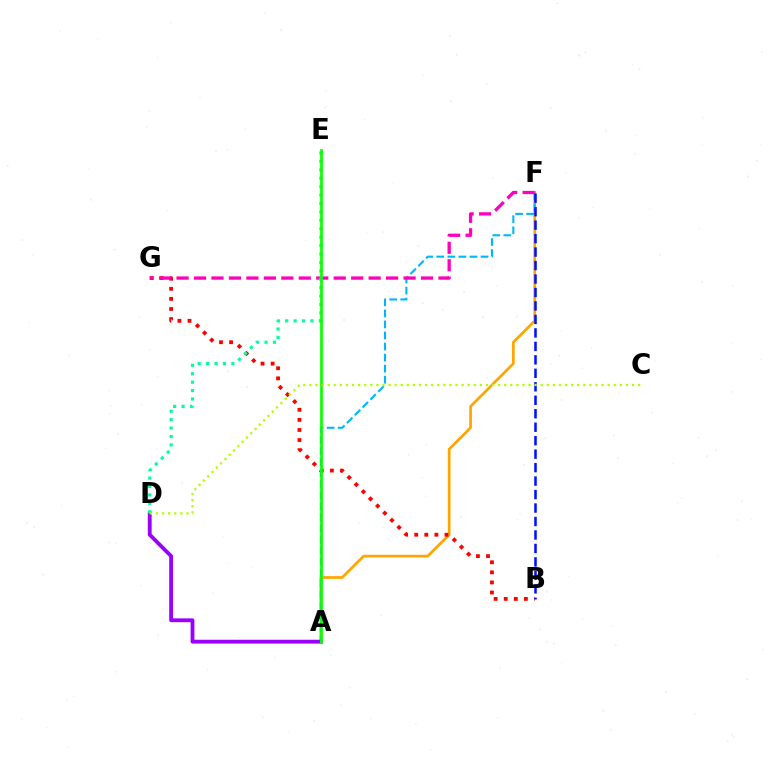{('A', 'F'): [{'color': '#ffa500', 'line_style': 'solid', 'thickness': 1.95}, {'color': '#00b5ff', 'line_style': 'dashed', 'thickness': 1.5}], ('A', 'D'): [{'color': '#9b00ff', 'line_style': 'solid', 'thickness': 2.76}], ('B', 'G'): [{'color': '#ff0000', 'line_style': 'dotted', 'thickness': 2.74}], ('F', 'G'): [{'color': '#ff00bd', 'line_style': 'dashed', 'thickness': 2.37}], ('B', 'F'): [{'color': '#0010ff', 'line_style': 'dashed', 'thickness': 1.83}], ('D', 'E'): [{'color': '#00ff9d', 'line_style': 'dotted', 'thickness': 2.29}], ('A', 'E'): [{'color': '#08ff00', 'line_style': 'solid', 'thickness': 1.95}], ('C', 'D'): [{'color': '#b3ff00', 'line_style': 'dotted', 'thickness': 1.65}]}